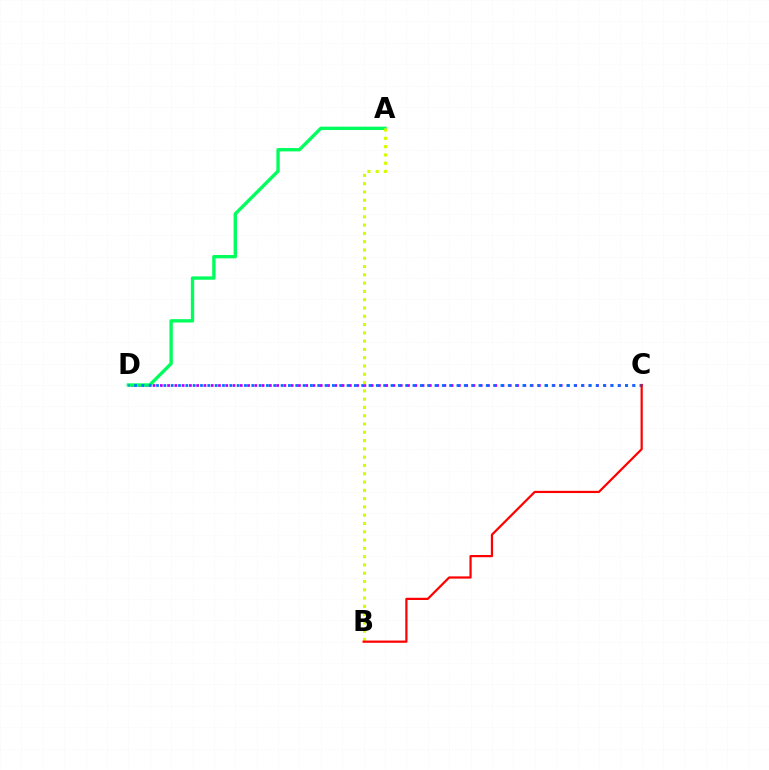{('C', 'D'): [{'color': '#b900ff', 'line_style': 'dotted', 'thickness': 1.98}, {'color': '#0074ff', 'line_style': 'dotted', 'thickness': 1.99}], ('A', 'D'): [{'color': '#00ff5c', 'line_style': 'solid', 'thickness': 2.41}], ('A', 'B'): [{'color': '#d1ff00', 'line_style': 'dotted', 'thickness': 2.25}], ('B', 'C'): [{'color': '#ff0000', 'line_style': 'solid', 'thickness': 1.6}]}